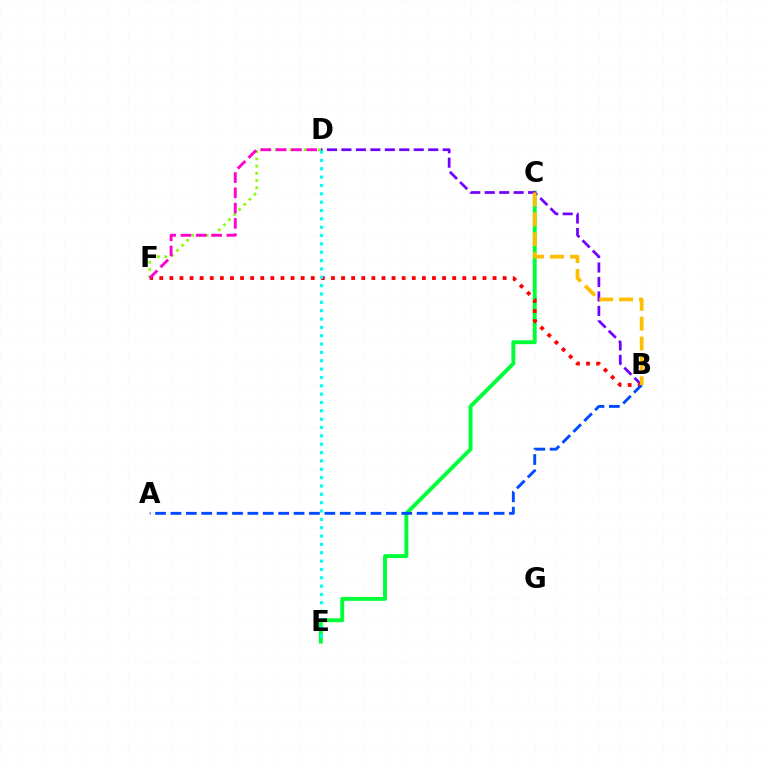{('C', 'E'): [{'color': '#00ff39', 'line_style': 'solid', 'thickness': 2.81}], ('B', 'D'): [{'color': '#7200ff', 'line_style': 'dashed', 'thickness': 1.96}], ('D', 'F'): [{'color': '#84ff00', 'line_style': 'dotted', 'thickness': 1.96}, {'color': '#ff00cf', 'line_style': 'dashed', 'thickness': 2.08}], ('B', 'F'): [{'color': '#ff0000', 'line_style': 'dotted', 'thickness': 2.74}], ('A', 'B'): [{'color': '#004bff', 'line_style': 'dashed', 'thickness': 2.09}], ('B', 'C'): [{'color': '#ffbd00', 'line_style': 'dashed', 'thickness': 2.7}], ('D', 'E'): [{'color': '#00fff6', 'line_style': 'dotted', 'thickness': 2.27}]}